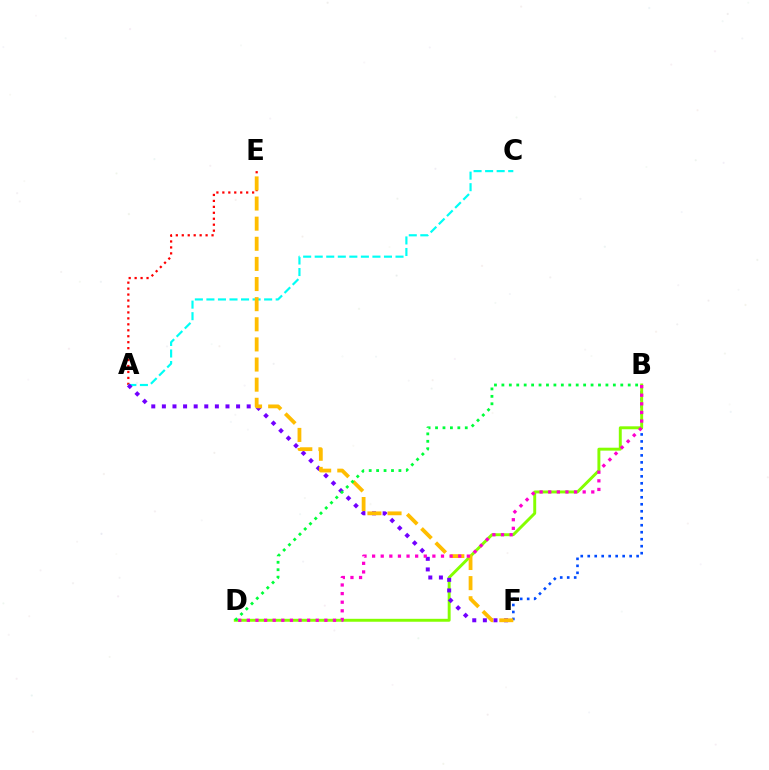{('B', 'F'): [{'color': '#004bff', 'line_style': 'dotted', 'thickness': 1.9}], ('A', 'E'): [{'color': '#ff0000', 'line_style': 'dotted', 'thickness': 1.62}], ('A', 'C'): [{'color': '#00fff6', 'line_style': 'dashed', 'thickness': 1.57}], ('B', 'D'): [{'color': '#84ff00', 'line_style': 'solid', 'thickness': 2.11}, {'color': '#ff00cf', 'line_style': 'dotted', 'thickness': 2.34}, {'color': '#00ff39', 'line_style': 'dotted', 'thickness': 2.02}], ('A', 'F'): [{'color': '#7200ff', 'line_style': 'dotted', 'thickness': 2.88}], ('E', 'F'): [{'color': '#ffbd00', 'line_style': 'dashed', 'thickness': 2.73}]}